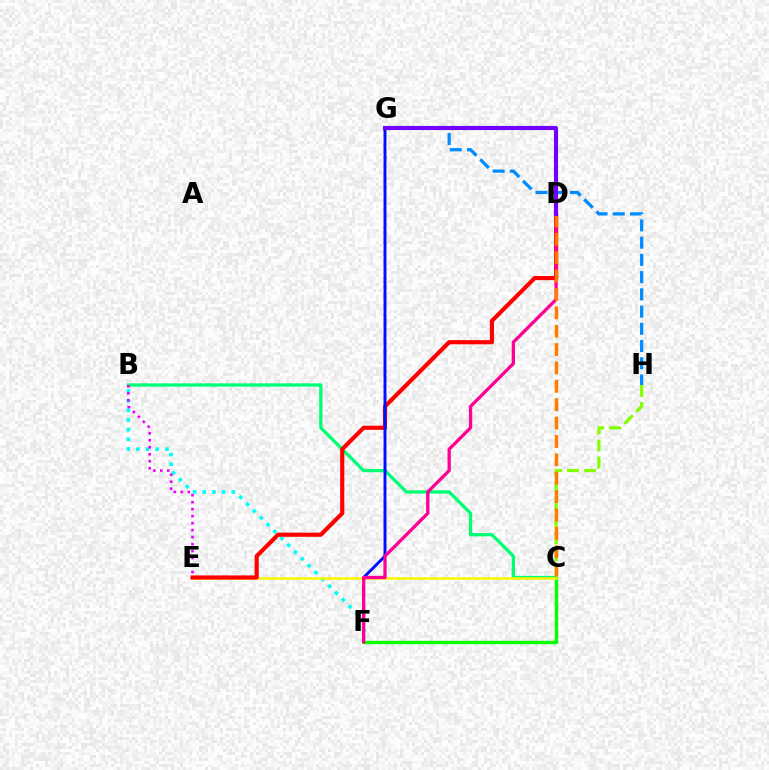{('B', 'C'): [{'color': '#00ff74', 'line_style': 'solid', 'thickness': 2.37}], ('B', 'F'): [{'color': '#00fff6', 'line_style': 'dotted', 'thickness': 2.63}], ('C', 'F'): [{'color': '#08ff00', 'line_style': 'solid', 'thickness': 2.43}], ('C', 'E'): [{'color': '#fcf500', 'line_style': 'solid', 'thickness': 1.81}], ('D', 'E'): [{'color': '#ff0000', 'line_style': 'solid', 'thickness': 2.98}], ('B', 'E'): [{'color': '#ee00ff', 'line_style': 'dotted', 'thickness': 1.9}], ('F', 'G'): [{'color': '#0010ff', 'line_style': 'solid', 'thickness': 2.12}], ('D', 'F'): [{'color': '#ff0094', 'line_style': 'solid', 'thickness': 2.37}], ('C', 'H'): [{'color': '#84ff00', 'line_style': 'dashed', 'thickness': 2.3}], ('C', 'D'): [{'color': '#ff7c00', 'line_style': 'dashed', 'thickness': 2.5}], ('G', 'H'): [{'color': '#008cff', 'line_style': 'dashed', 'thickness': 2.34}], ('D', 'G'): [{'color': '#7200ff', 'line_style': 'solid', 'thickness': 2.96}]}